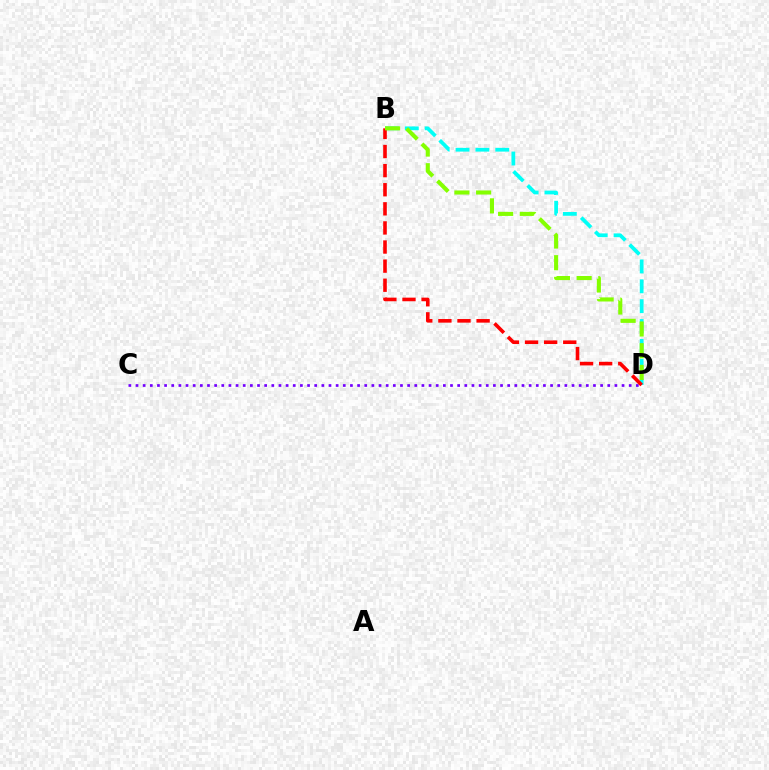{('B', 'D'): [{'color': '#00fff6', 'line_style': 'dashed', 'thickness': 2.7}, {'color': '#ff0000', 'line_style': 'dashed', 'thickness': 2.59}, {'color': '#84ff00', 'line_style': 'dashed', 'thickness': 2.95}], ('C', 'D'): [{'color': '#7200ff', 'line_style': 'dotted', 'thickness': 1.94}]}